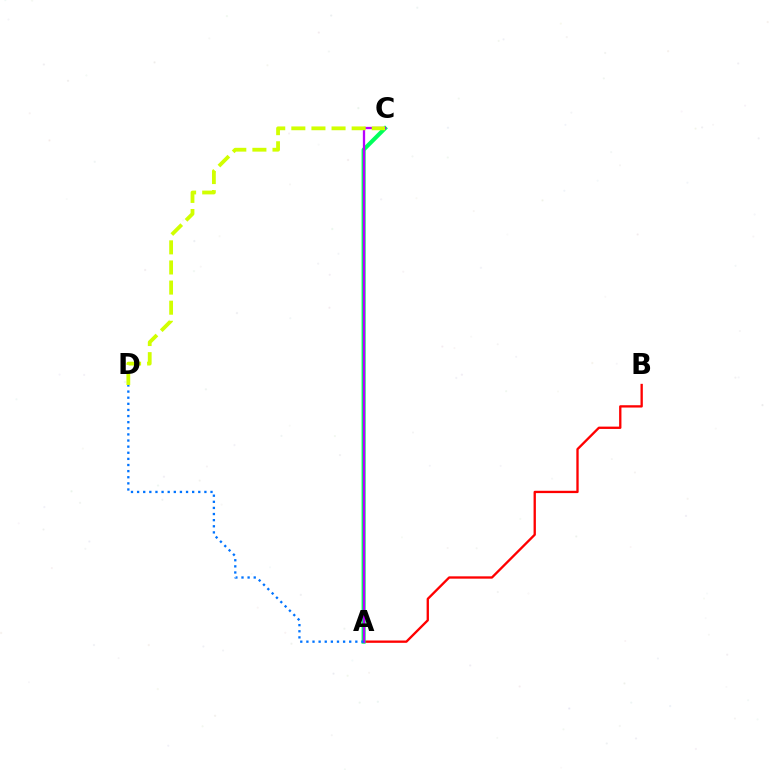{('A', 'B'): [{'color': '#ff0000', 'line_style': 'solid', 'thickness': 1.67}], ('A', 'C'): [{'color': '#00ff5c', 'line_style': 'solid', 'thickness': 2.94}, {'color': '#b900ff', 'line_style': 'solid', 'thickness': 1.64}], ('C', 'D'): [{'color': '#d1ff00', 'line_style': 'dashed', 'thickness': 2.73}], ('A', 'D'): [{'color': '#0074ff', 'line_style': 'dotted', 'thickness': 1.66}]}